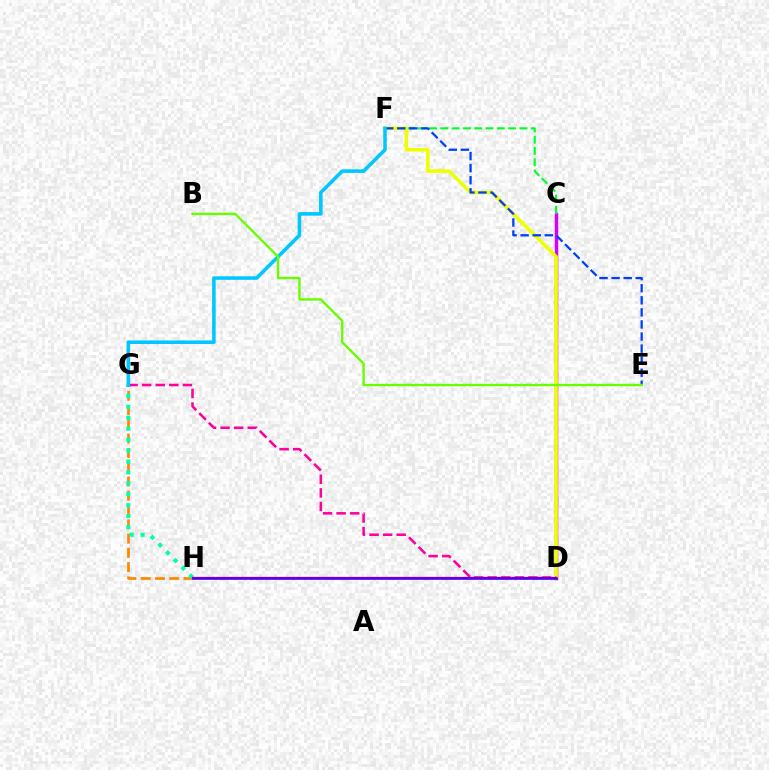{('C', 'D'): [{'color': '#d600ff', 'line_style': 'solid', 'thickness': 2.48}], ('G', 'H'): [{'color': '#ff8800', 'line_style': 'dashed', 'thickness': 1.94}, {'color': '#00ffaf', 'line_style': 'dotted', 'thickness': 2.97}], ('C', 'F'): [{'color': '#00ff27', 'line_style': 'dashed', 'thickness': 1.54}], ('D', 'F'): [{'color': '#eeff00', 'line_style': 'solid', 'thickness': 2.57}], ('E', 'F'): [{'color': '#003fff', 'line_style': 'dashed', 'thickness': 1.64}], ('D', 'G'): [{'color': '#ff00a0', 'line_style': 'dashed', 'thickness': 1.85}], ('F', 'G'): [{'color': '#00c7ff', 'line_style': 'solid', 'thickness': 2.56}], ('D', 'H'): [{'color': '#ff0000', 'line_style': 'solid', 'thickness': 1.63}, {'color': '#4f00ff', 'line_style': 'solid', 'thickness': 1.88}], ('B', 'E'): [{'color': '#66ff00', 'line_style': 'solid', 'thickness': 1.69}]}